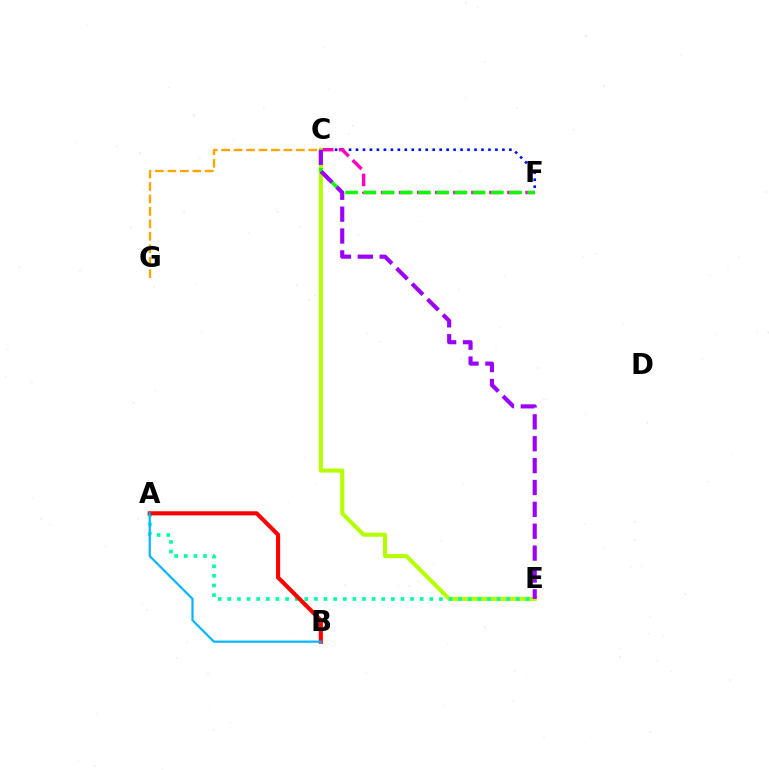{('C', 'G'): [{'color': '#ffa500', 'line_style': 'dashed', 'thickness': 1.69}], ('C', 'F'): [{'color': '#0010ff', 'line_style': 'dotted', 'thickness': 1.89}, {'color': '#ff00bd', 'line_style': 'dashed', 'thickness': 2.45}, {'color': '#08ff00', 'line_style': 'dashed', 'thickness': 2.47}], ('C', 'E'): [{'color': '#b3ff00', 'line_style': 'solid', 'thickness': 2.93}, {'color': '#9b00ff', 'line_style': 'dashed', 'thickness': 2.97}], ('A', 'E'): [{'color': '#00ff9d', 'line_style': 'dotted', 'thickness': 2.61}], ('A', 'B'): [{'color': '#ff0000', 'line_style': 'solid', 'thickness': 2.96}, {'color': '#00b5ff', 'line_style': 'solid', 'thickness': 1.56}]}